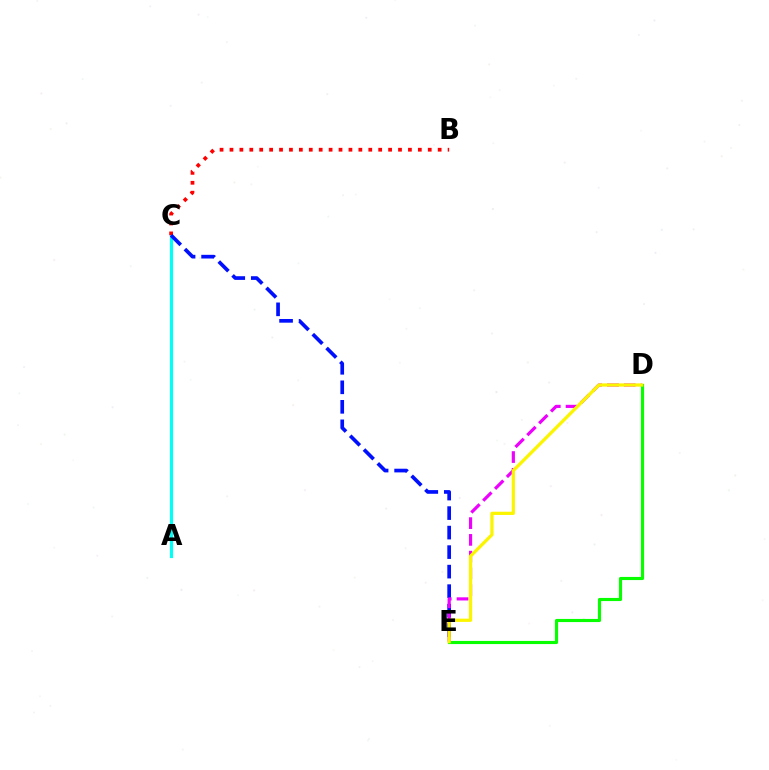{('A', 'C'): [{'color': '#00fff6', 'line_style': 'solid', 'thickness': 2.29}], ('B', 'C'): [{'color': '#ff0000', 'line_style': 'dotted', 'thickness': 2.69}], ('C', 'E'): [{'color': '#0010ff', 'line_style': 'dashed', 'thickness': 2.65}], ('D', 'E'): [{'color': '#ee00ff', 'line_style': 'dashed', 'thickness': 2.28}, {'color': '#08ff00', 'line_style': 'solid', 'thickness': 2.25}, {'color': '#fcf500', 'line_style': 'solid', 'thickness': 2.33}]}